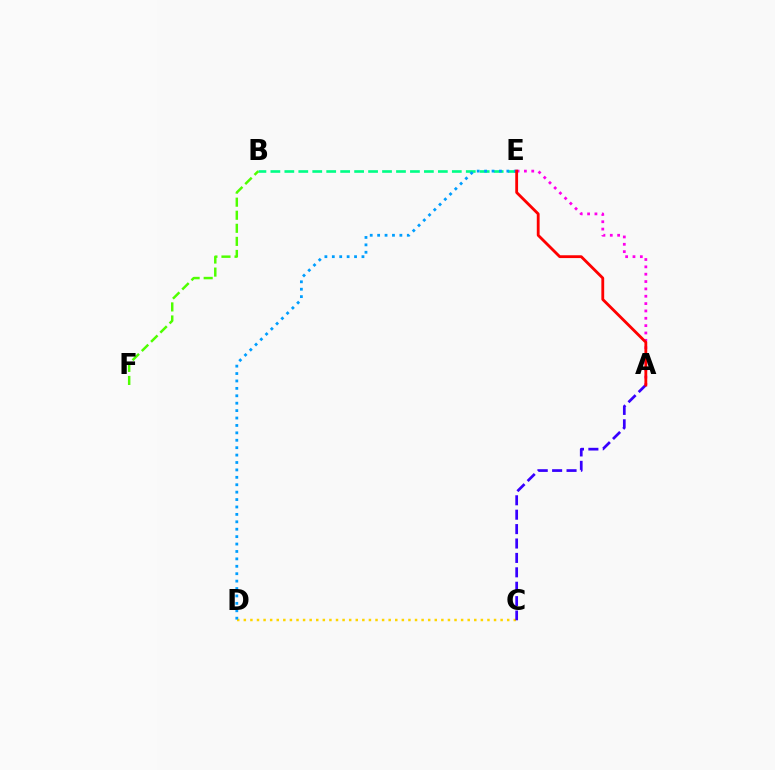{('B', 'E'): [{'color': '#00ff86', 'line_style': 'dashed', 'thickness': 1.9}], ('C', 'D'): [{'color': '#ffd500', 'line_style': 'dotted', 'thickness': 1.79}], ('A', 'C'): [{'color': '#3700ff', 'line_style': 'dashed', 'thickness': 1.96}], ('D', 'E'): [{'color': '#009eff', 'line_style': 'dotted', 'thickness': 2.01}], ('A', 'E'): [{'color': '#ff00ed', 'line_style': 'dotted', 'thickness': 2.0}, {'color': '#ff0000', 'line_style': 'solid', 'thickness': 2.03}], ('B', 'F'): [{'color': '#4fff00', 'line_style': 'dashed', 'thickness': 1.77}]}